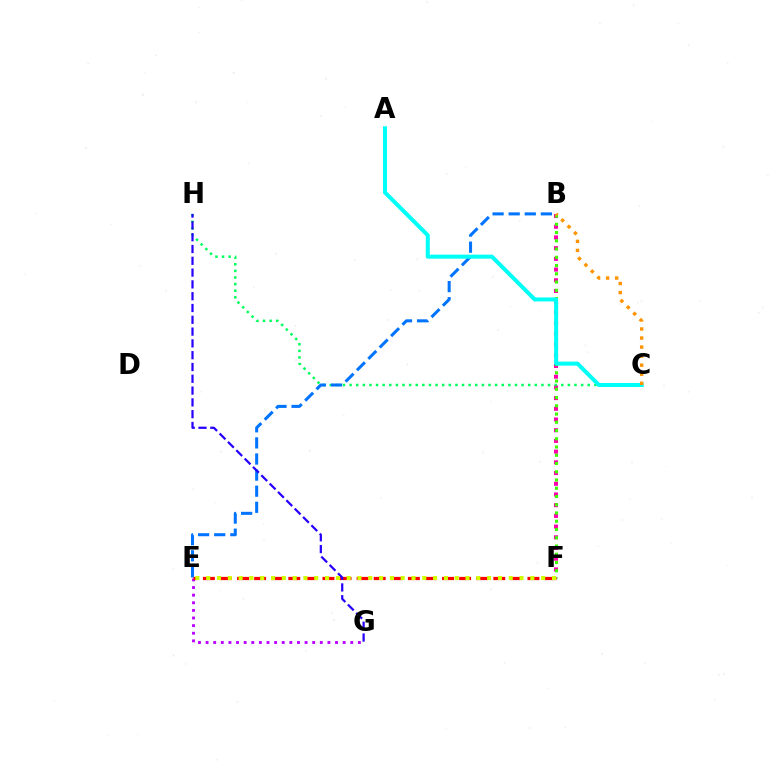{('B', 'F'): [{'color': '#ff00ac', 'line_style': 'dotted', 'thickness': 2.91}, {'color': '#3dff00', 'line_style': 'dotted', 'thickness': 2.24}], ('E', 'G'): [{'color': '#b900ff', 'line_style': 'dotted', 'thickness': 2.07}], ('C', 'H'): [{'color': '#00ff5c', 'line_style': 'dotted', 'thickness': 1.8}], ('B', 'E'): [{'color': '#0074ff', 'line_style': 'dashed', 'thickness': 2.19}], ('E', 'F'): [{'color': '#ff0000', 'line_style': 'dashed', 'thickness': 2.32}, {'color': '#d1ff00', 'line_style': 'dotted', 'thickness': 2.94}], ('A', 'C'): [{'color': '#00fff6', 'line_style': 'solid', 'thickness': 2.89}], ('G', 'H'): [{'color': '#2500ff', 'line_style': 'dashed', 'thickness': 1.6}], ('B', 'C'): [{'color': '#ff9400', 'line_style': 'dotted', 'thickness': 2.46}]}